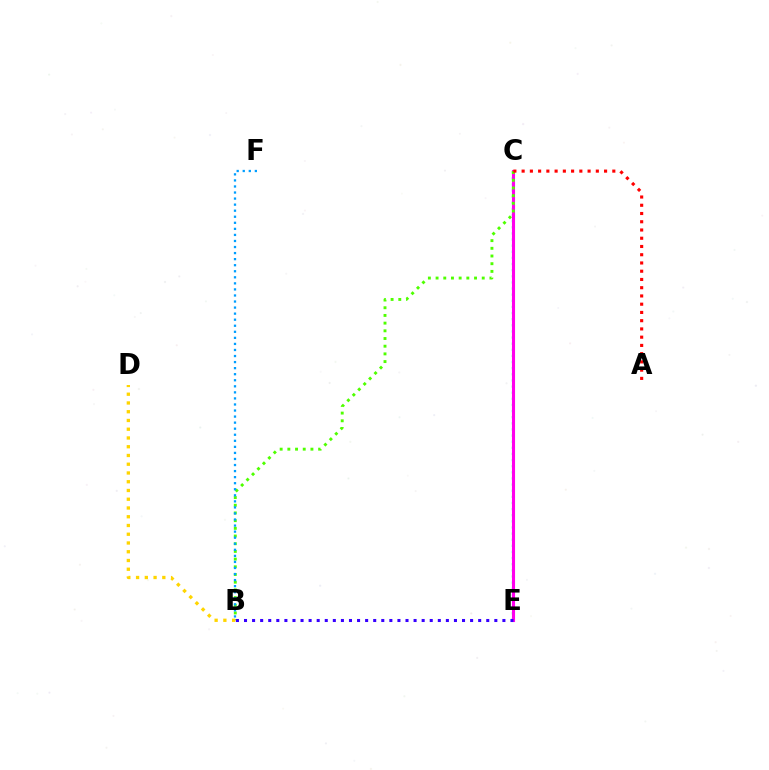{('C', 'E'): [{'color': '#00ff86', 'line_style': 'dotted', 'thickness': 1.66}, {'color': '#ff00ed', 'line_style': 'solid', 'thickness': 2.23}], ('B', 'C'): [{'color': '#4fff00', 'line_style': 'dotted', 'thickness': 2.09}], ('A', 'C'): [{'color': '#ff0000', 'line_style': 'dotted', 'thickness': 2.24}], ('B', 'D'): [{'color': '#ffd500', 'line_style': 'dotted', 'thickness': 2.38}], ('B', 'F'): [{'color': '#009eff', 'line_style': 'dotted', 'thickness': 1.65}], ('B', 'E'): [{'color': '#3700ff', 'line_style': 'dotted', 'thickness': 2.19}]}